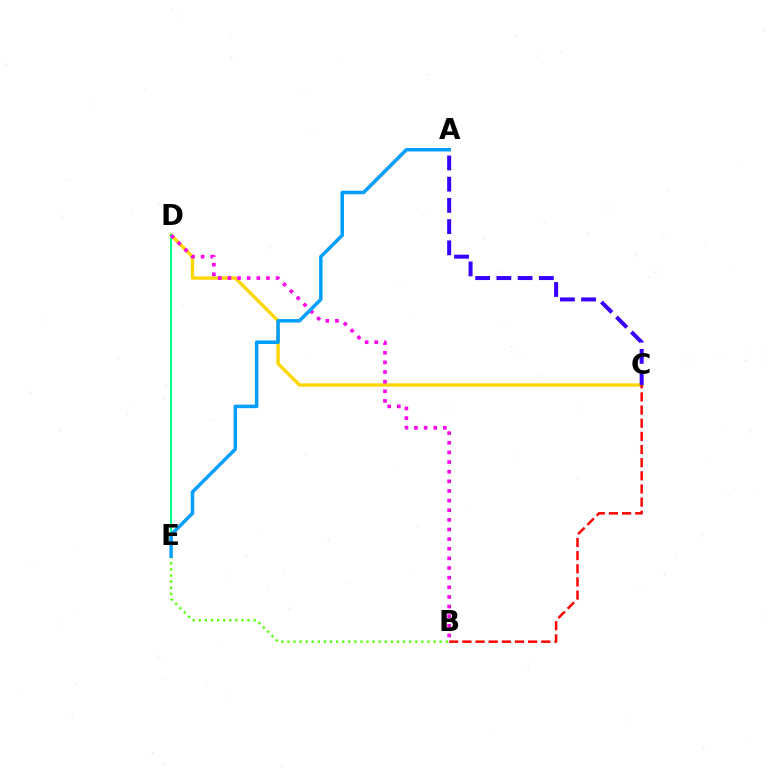{('C', 'D'): [{'color': '#ffd500', 'line_style': 'solid', 'thickness': 2.42}], ('D', 'E'): [{'color': '#00ff86', 'line_style': 'solid', 'thickness': 1.54}], ('A', 'C'): [{'color': '#3700ff', 'line_style': 'dashed', 'thickness': 2.88}], ('B', 'E'): [{'color': '#4fff00', 'line_style': 'dotted', 'thickness': 1.65}], ('B', 'D'): [{'color': '#ff00ed', 'line_style': 'dotted', 'thickness': 2.62}], ('B', 'C'): [{'color': '#ff0000', 'line_style': 'dashed', 'thickness': 1.79}], ('A', 'E'): [{'color': '#009eff', 'line_style': 'solid', 'thickness': 2.52}]}